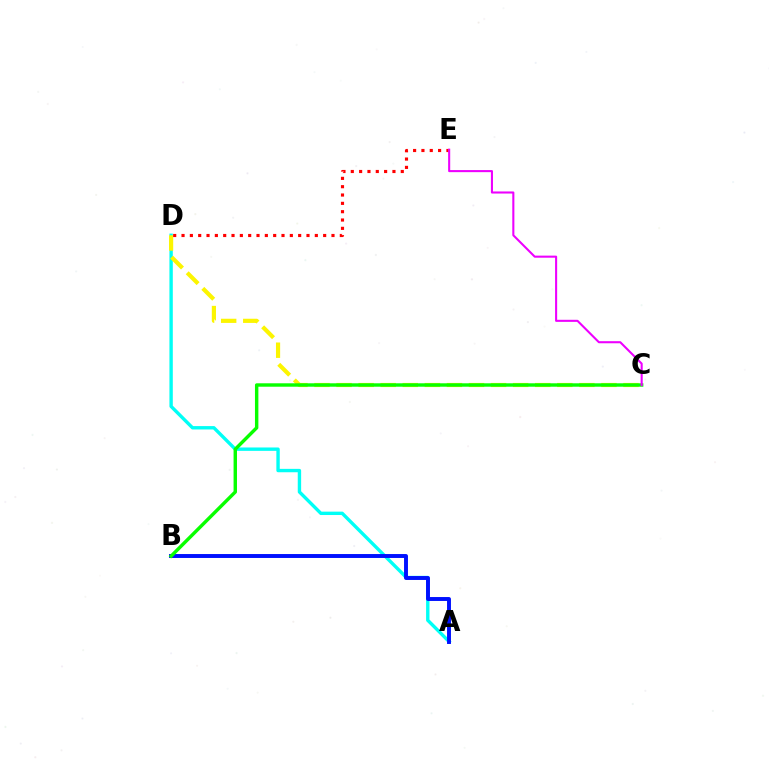{('A', 'D'): [{'color': '#00fff6', 'line_style': 'solid', 'thickness': 2.44}], ('A', 'B'): [{'color': '#0010ff', 'line_style': 'solid', 'thickness': 2.83}], ('C', 'D'): [{'color': '#fcf500', 'line_style': 'dashed', 'thickness': 3.0}], ('B', 'C'): [{'color': '#08ff00', 'line_style': 'solid', 'thickness': 2.46}], ('D', 'E'): [{'color': '#ff0000', 'line_style': 'dotted', 'thickness': 2.26}], ('C', 'E'): [{'color': '#ee00ff', 'line_style': 'solid', 'thickness': 1.5}]}